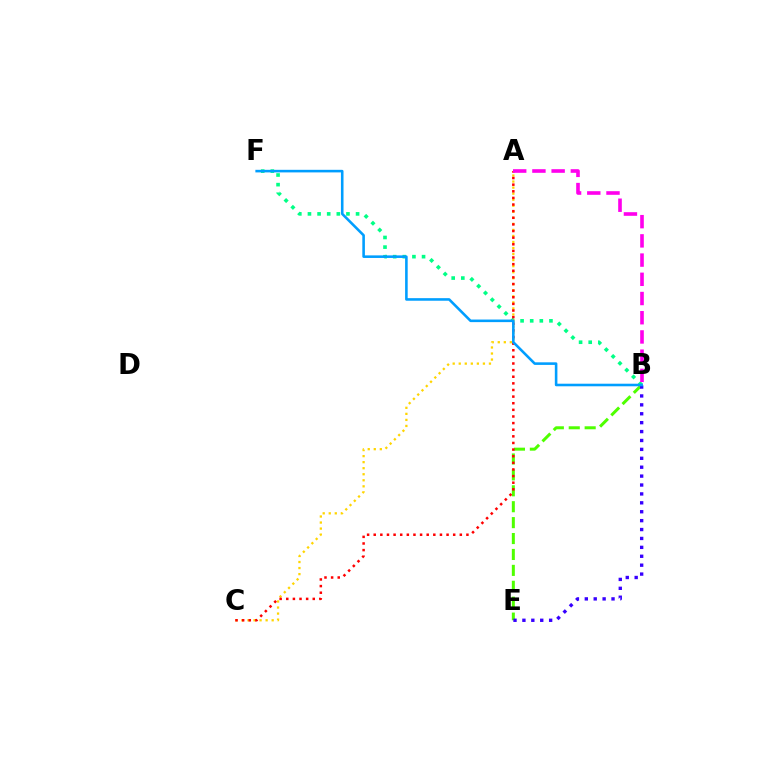{('B', 'F'): [{'color': '#00ff86', 'line_style': 'dotted', 'thickness': 2.61}, {'color': '#009eff', 'line_style': 'solid', 'thickness': 1.86}], ('B', 'E'): [{'color': '#4fff00', 'line_style': 'dashed', 'thickness': 2.16}, {'color': '#3700ff', 'line_style': 'dotted', 'thickness': 2.42}], ('A', 'C'): [{'color': '#ffd500', 'line_style': 'dotted', 'thickness': 1.64}, {'color': '#ff0000', 'line_style': 'dotted', 'thickness': 1.8}], ('A', 'B'): [{'color': '#ff00ed', 'line_style': 'dashed', 'thickness': 2.61}]}